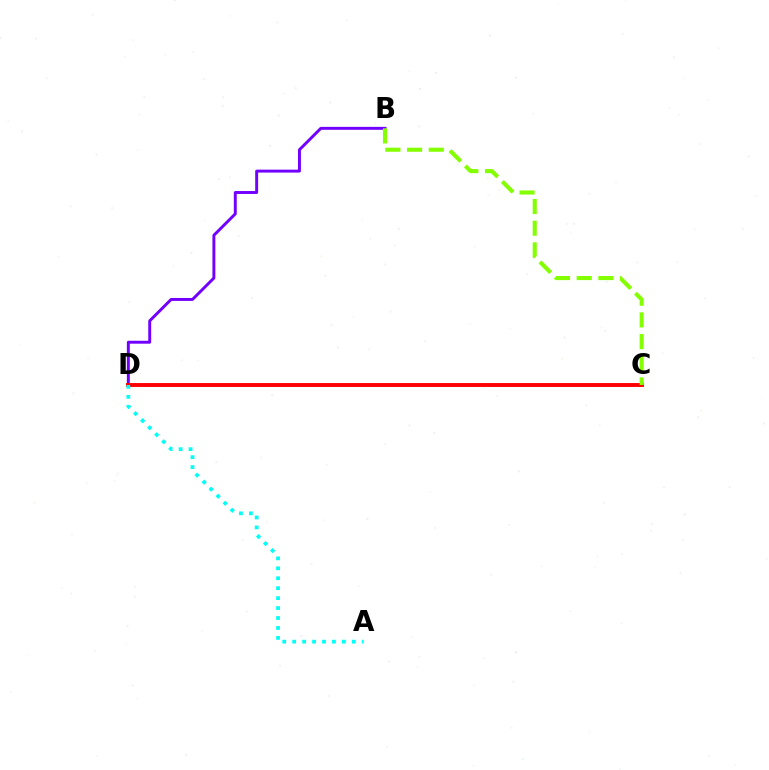{('B', 'D'): [{'color': '#7200ff', 'line_style': 'solid', 'thickness': 2.12}], ('C', 'D'): [{'color': '#ff0000', 'line_style': 'solid', 'thickness': 2.8}], ('B', 'C'): [{'color': '#84ff00', 'line_style': 'dashed', 'thickness': 2.95}], ('A', 'D'): [{'color': '#00fff6', 'line_style': 'dotted', 'thickness': 2.7}]}